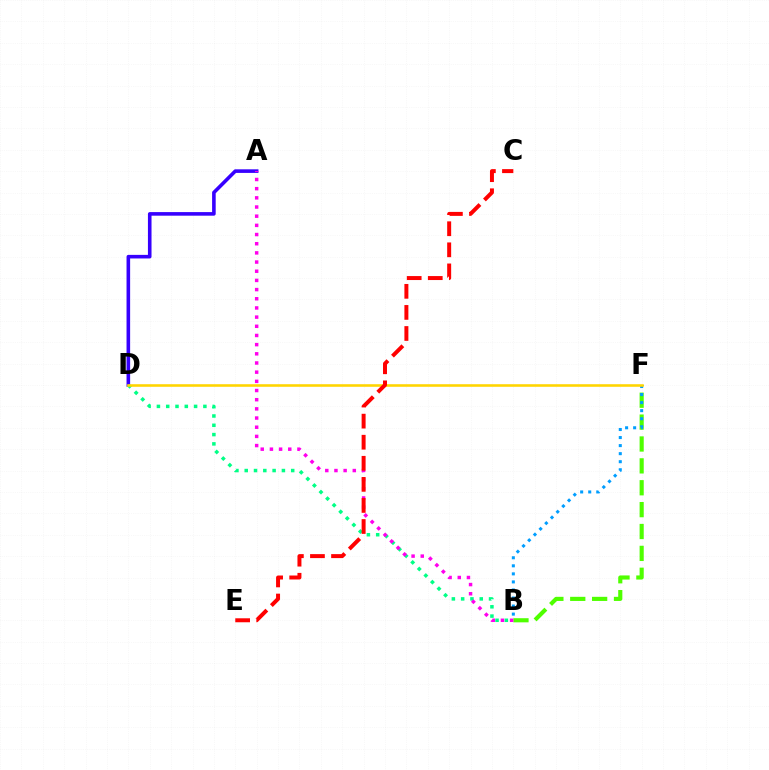{('A', 'D'): [{'color': '#3700ff', 'line_style': 'solid', 'thickness': 2.59}], ('B', 'F'): [{'color': '#4fff00', 'line_style': 'dashed', 'thickness': 2.97}, {'color': '#009eff', 'line_style': 'dotted', 'thickness': 2.19}], ('B', 'D'): [{'color': '#00ff86', 'line_style': 'dotted', 'thickness': 2.53}], ('A', 'B'): [{'color': '#ff00ed', 'line_style': 'dotted', 'thickness': 2.49}], ('D', 'F'): [{'color': '#ffd500', 'line_style': 'solid', 'thickness': 1.86}], ('C', 'E'): [{'color': '#ff0000', 'line_style': 'dashed', 'thickness': 2.86}]}